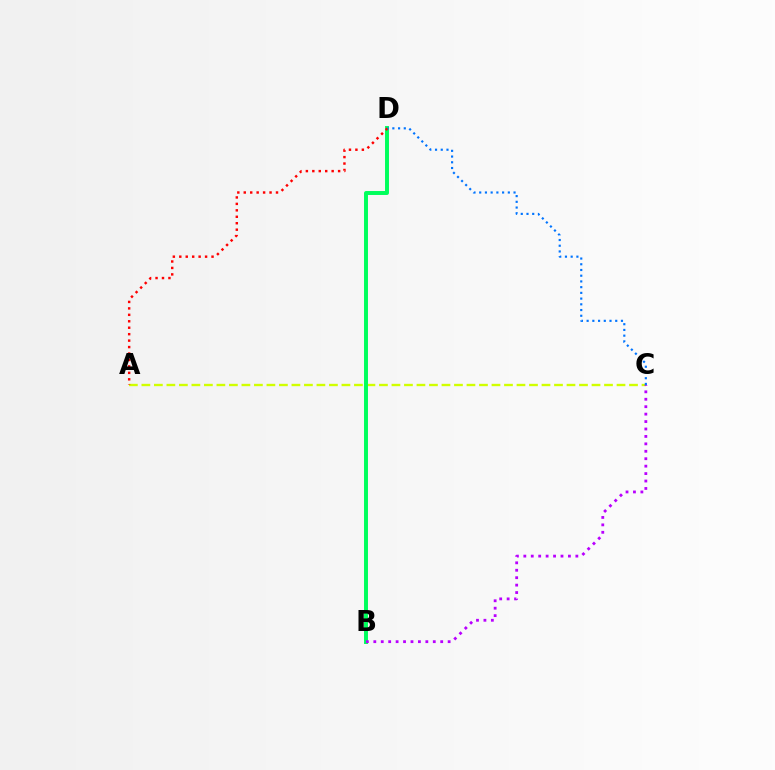{('A', 'C'): [{'color': '#d1ff00', 'line_style': 'dashed', 'thickness': 1.7}], ('B', 'D'): [{'color': '#00ff5c', 'line_style': 'solid', 'thickness': 2.84}], ('A', 'D'): [{'color': '#ff0000', 'line_style': 'dotted', 'thickness': 1.75}], ('B', 'C'): [{'color': '#b900ff', 'line_style': 'dotted', 'thickness': 2.02}], ('C', 'D'): [{'color': '#0074ff', 'line_style': 'dotted', 'thickness': 1.55}]}